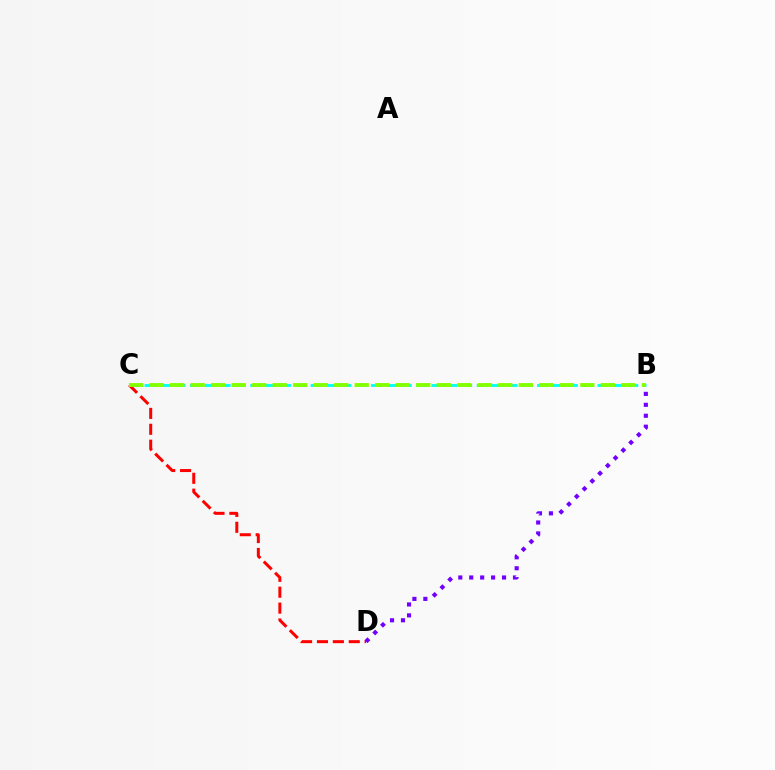{('B', 'C'): [{'color': '#00fff6', 'line_style': 'dashed', 'thickness': 2.05}, {'color': '#84ff00', 'line_style': 'dashed', 'thickness': 2.79}], ('C', 'D'): [{'color': '#ff0000', 'line_style': 'dashed', 'thickness': 2.16}], ('B', 'D'): [{'color': '#7200ff', 'line_style': 'dotted', 'thickness': 2.97}]}